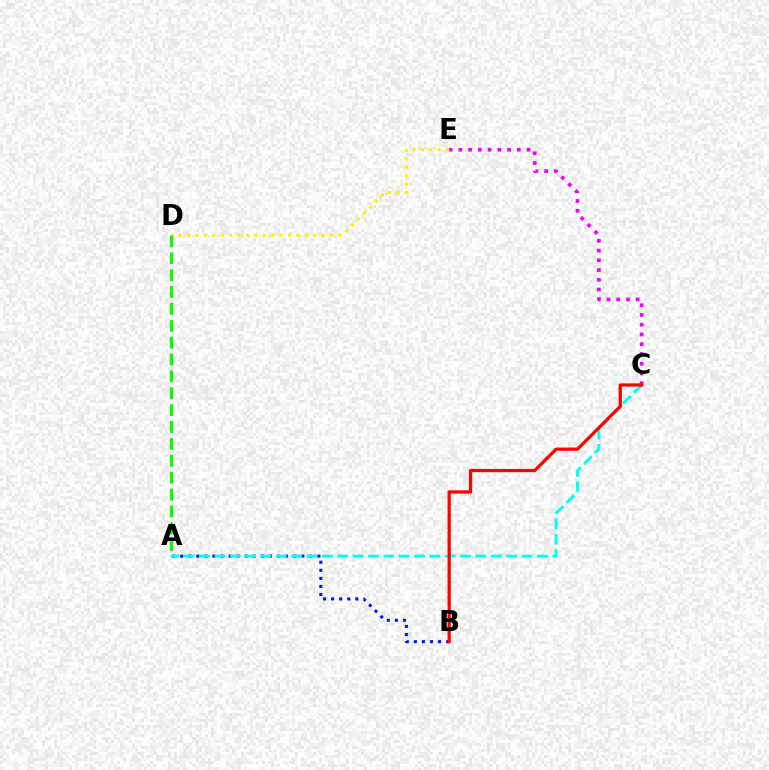{('A', 'B'): [{'color': '#0010ff', 'line_style': 'dotted', 'thickness': 2.19}], ('D', 'E'): [{'color': '#fcf500', 'line_style': 'dotted', 'thickness': 2.28}], ('C', 'E'): [{'color': '#ee00ff', 'line_style': 'dotted', 'thickness': 2.65}], ('A', 'D'): [{'color': '#08ff00', 'line_style': 'dashed', 'thickness': 2.29}], ('A', 'C'): [{'color': '#00fff6', 'line_style': 'dashed', 'thickness': 2.09}], ('B', 'C'): [{'color': '#ff0000', 'line_style': 'solid', 'thickness': 2.33}]}